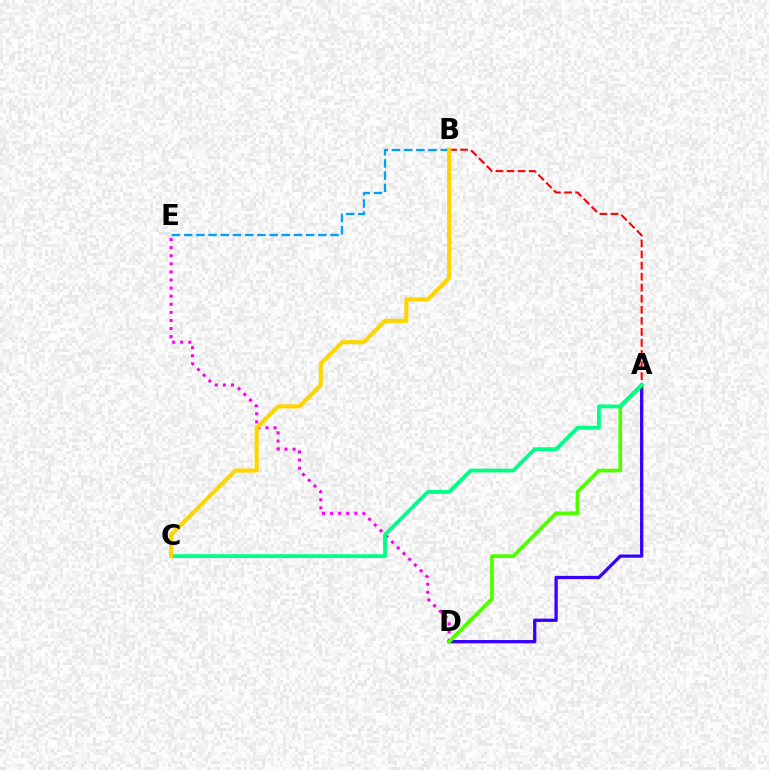{('A', 'D'): [{'color': '#3700ff', 'line_style': 'solid', 'thickness': 2.36}, {'color': '#4fff00', 'line_style': 'solid', 'thickness': 2.67}], ('D', 'E'): [{'color': '#ff00ed', 'line_style': 'dotted', 'thickness': 2.2}], ('A', 'B'): [{'color': '#ff0000', 'line_style': 'dashed', 'thickness': 1.5}], ('B', 'E'): [{'color': '#009eff', 'line_style': 'dashed', 'thickness': 1.66}], ('A', 'C'): [{'color': '#00ff86', 'line_style': 'solid', 'thickness': 2.75}], ('B', 'C'): [{'color': '#ffd500', 'line_style': 'solid', 'thickness': 2.97}]}